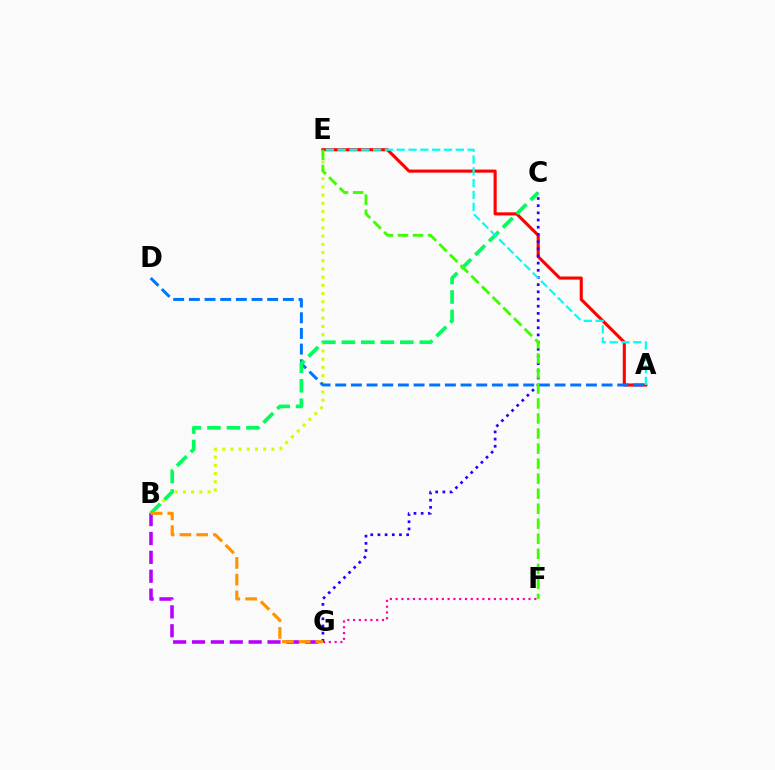{('A', 'E'): [{'color': '#ff0000', 'line_style': 'solid', 'thickness': 2.23}, {'color': '#00fff6', 'line_style': 'dashed', 'thickness': 1.6}], ('B', 'G'): [{'color': '#b900ff', 'line_style': 'dashed', 'thickness': 2.56}, {'color': '#ff9400', 'line_style': 'dashed', 'thickness': 2.28}], ('B', 'E'): [{'color': '#d1ff00', 'line_style': 'dotted', 'thickness': 2.23}], ('A', 'D'): [{'color': '#0074ff', 'line_style': 'dashed', 'thickness': 2.13}], ('B', 'C'): [{'color': '#00ff5c', 'line_style': 'dashed', 'thickness': 2.65}], ('C', 'G'): [{'color': '#2500ff', 'line_style': 'dotted', 'thickness': 1.95}], ('F', 'G'): [{'color': '#ff00ac', 'line_style': 'dotted', 'thickness': 1.57}], ('E', 'F'): [{'color': '#3dff00', 'line_style': 'dashed', 'thickness': 2.04}]}